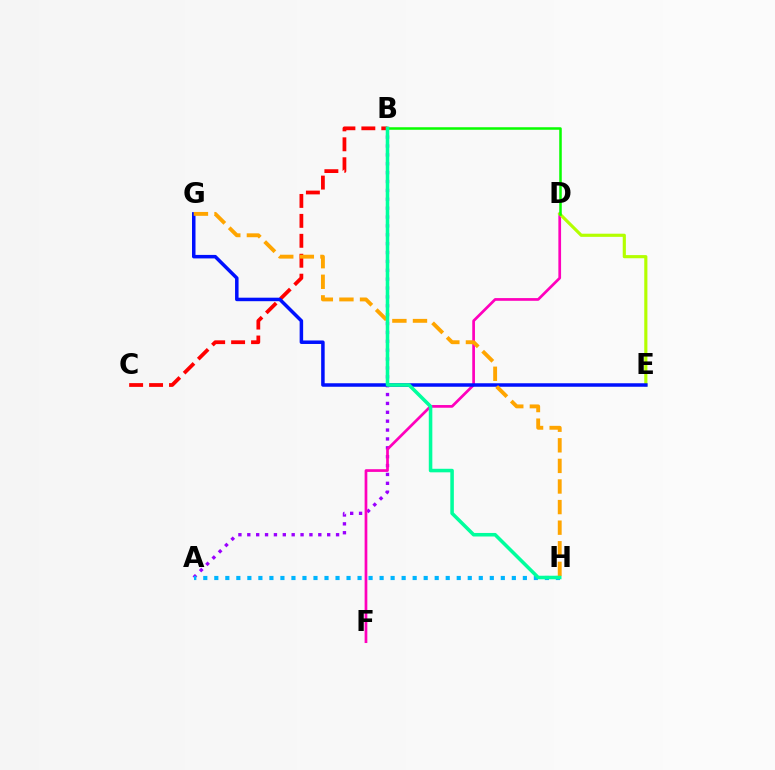{('A', 'B'): [{'color': '#9b00ff', 'line_style': 'dotted', 'thickness': 2.41}], ('B', 'C'): [{'color': '#ff0000', 'line_style': 'dashed', 'thickness': 2.71}], ('A', 'H'): [{'color': '#00b5ff', 'line_style': 'dotted', 'thickness': 2.99}], ('D', 'F'): [{'color': '#ff00bd', 'line_style': 'solid', 'thickness': 1.95}], ('D', 'E'): [{'color': '#b3ff00', 'line_style': 'solid', 'thickness': 2.27}], ('E', 'G'): [{'color': '#0010ff', 'line_style': 'solid', 'thickness': 2.52}], ('B', 'D'): [{'color': '#08ff00', 'line_style': 'solid', 'thickness': 1.82}], ('G', 'H'): [{'color': '#ffa500', 'line_style': 'dashed', 'thickness': 2.8}], ('B', 'H'): [{'color': '#00ff9d', 'line_style': 'solid', 'thickness': 2.55}]}